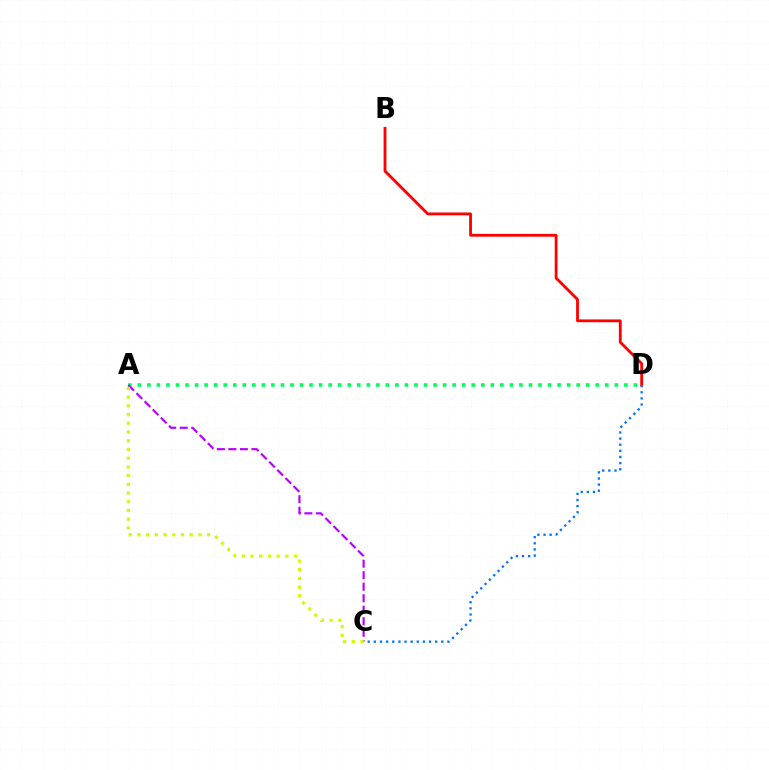{('A', 'D'): [{'color': '#00ff5c', 'line_style': 'dotted', 'thickness': 2.59}], ('B', 'D'): [{'color': '#ff0000', 'line_style': 'solid', 'thickness': 2.03}], ('A', 'C'): [{'color': '#b900ff', 'line_style': 'dashed', 'thickness': 1.56}, {'color': '#d1ff00', 'line_style': 'dotted', 'thickness': 2.37}], ('C', 'D'): [{'color': '#0074ff', 'line_style': 'dotted', 'thickness': 1.67}]}